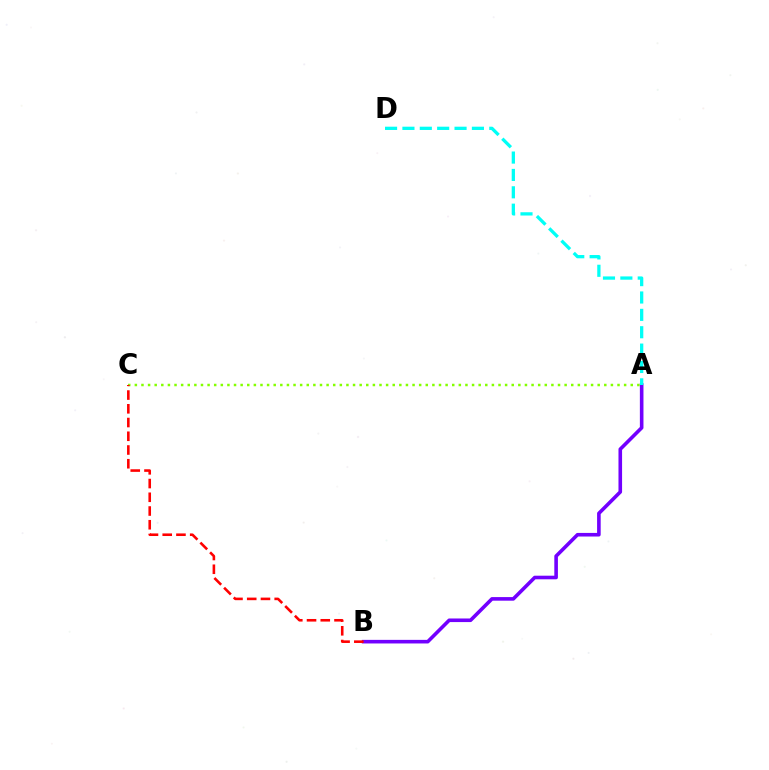{('A', 'C'): [{'color': '#84ff00', 'line_style': 'dotted', 'thickness': 1.8}], ('A', 'B'): [{'color': '#7200ff', 'line_style': 'solid', 'thickness': 2.59}], ('B', 'C'): [{'color': '#ff0000', 'line_style': 'dashed', 'thickness': 1.87}], ('A', 'D'): [{'color': '#00fff6', 'line_style': 'dashed', 'thickness': 2.36}]}